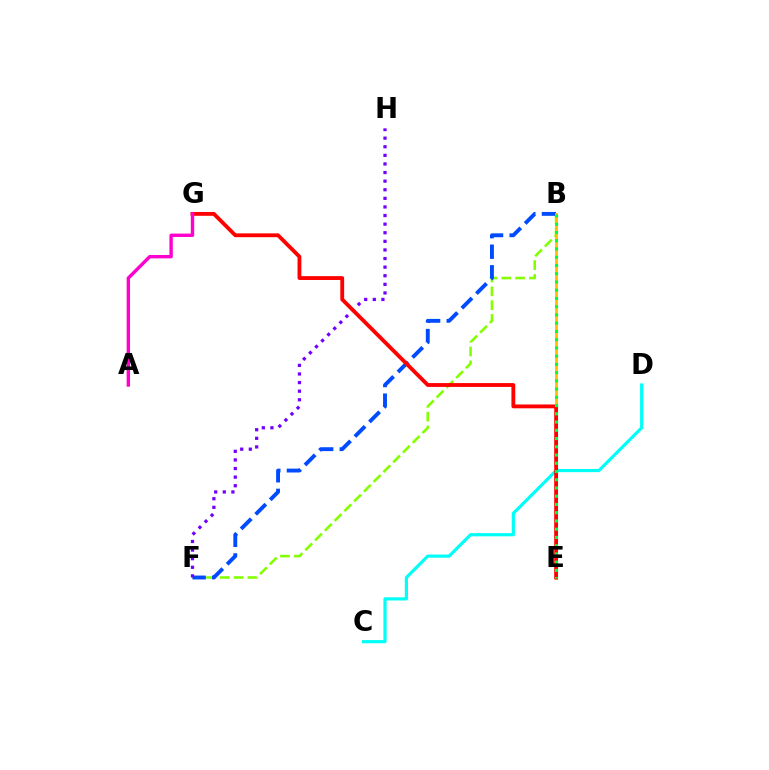{('B', 'F'): [{'color': '#84ff00', 'line_style': 'dashed', 'thickness': 1.88}, {'color': '#004bff', 'line_style': 'dashed', 'thickness': 2.79}], ('C', 'D'): [{'color': '#00fff6', 'line_style': 'solid', 'thickness': 2.29}], ('F', 'H'): [{'color': '#7200ff', 'line_style': 'dotted', 'thickness': 2.34}], ('B', 'E'): [{'color': '#ffbd00', 'line_style': 'solid', 'thickness': 2.0}, {'color': '#00ff39', 'line_style': 'dotted', 'thickness': 2.24}], ('E', 'G'): [{'color': '#ff0000', 'line_style': 'solid', 'thickness': 2.76}], ('A', 'G'): [{'color': '#ff00cf', 'line_style': 'solid', 'thickness': 2.44}]}